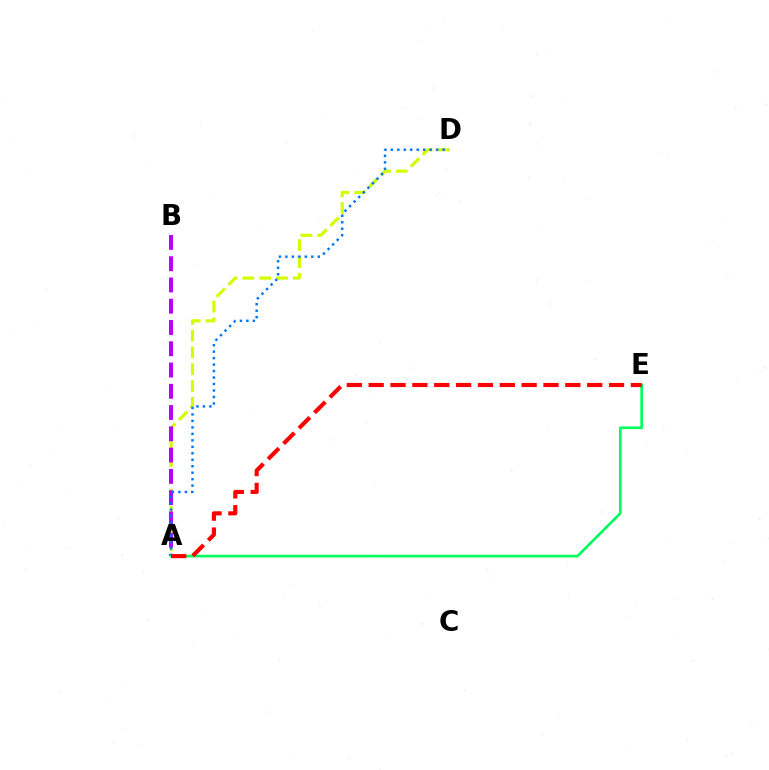{('A', 'D'): [{'color': '#d1ff00', 'line_style': 'dashed', 'thickness': 2.28}, {'color': '#0074ff', 'line_style': 'dotted', 'thickness': 1.76}], ('A', 'B'): [{'color': '#b900ff', 'line_style': 'dashed', 'thickness': 2.89}], ('A', 'E'): [{'color': '#00ff5c', 'line_style': 'solid', 'thickness': 1.92}, {'color': '#ff0000', 'line_style': 'dashed', 'thickness': 2.97}]}